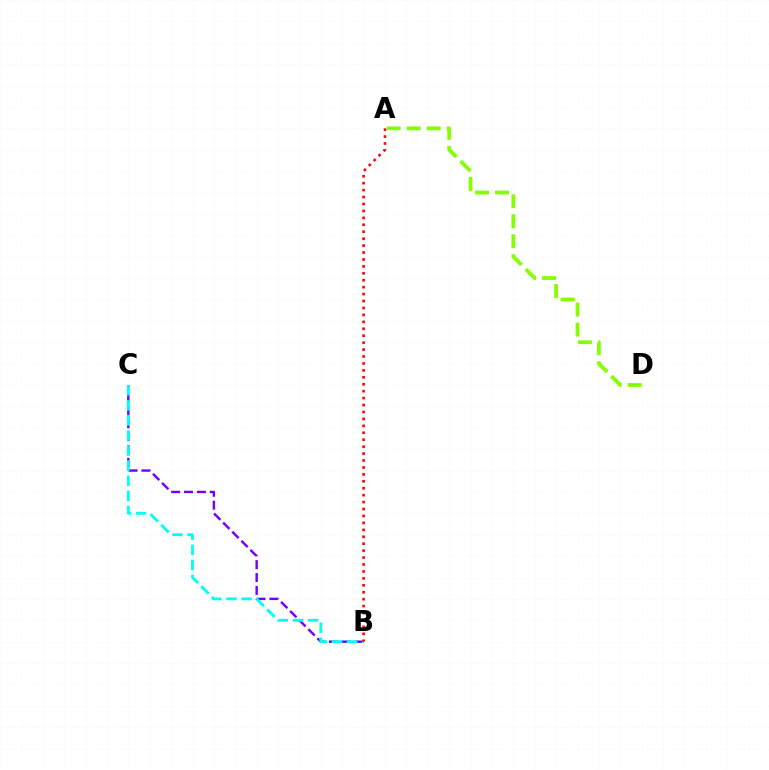{('B', 'C'): [{'color': '#7200ff', 'line_style': 'dashed', 'thickness': 1.75}, {'color': '#00fff6', 'line_style': 'dashed', 'thickness': 2.05}], ('A', 'B'): [{'color': '#ff0000', 'line_style': 'dotted', 'thickness': 1.88}], ('A', 'D'): [{'color': '#84ff00', 'line_style': 'dashed', 'thickness': 2.72}]}